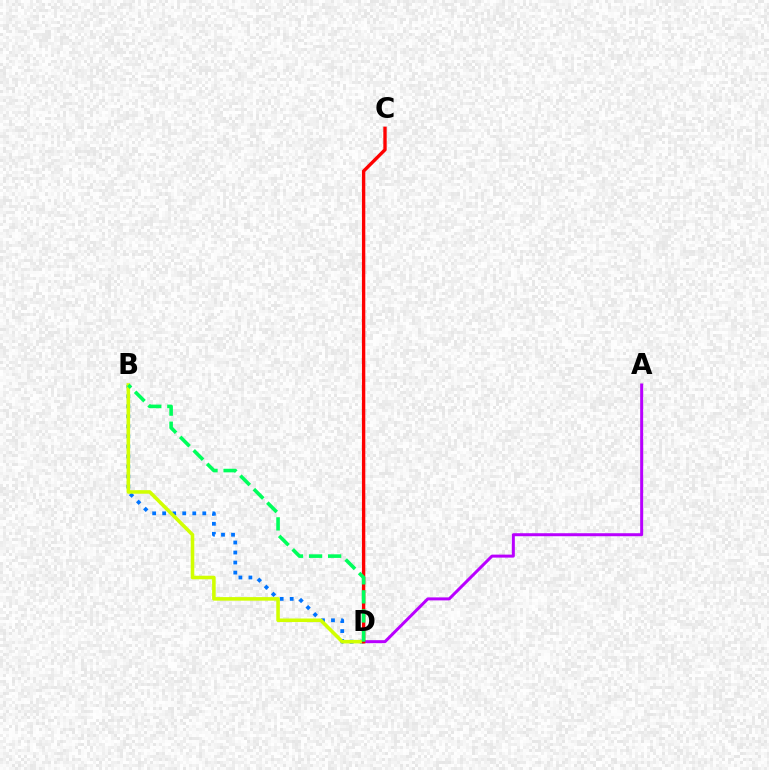{('B', 'D'): [{'color': '#0074ff', 'line_style': 'dotted', 'thickness': 2.72}, {'color': '#d1ff00', 'line_style': 'solid', 'thickness': 2.56}, {'color': '#00ff5c', 'line_style': 'dashed', 'thickness': 2.59}], ('A', 'D'): [{'color': '#b900ff', 'line_style': 'solid', 'thickness': 2.16}], ('C', 'D'): [{'color': '#ff0000', 'line_style': 'solid', 'thickness': 2.42}]}